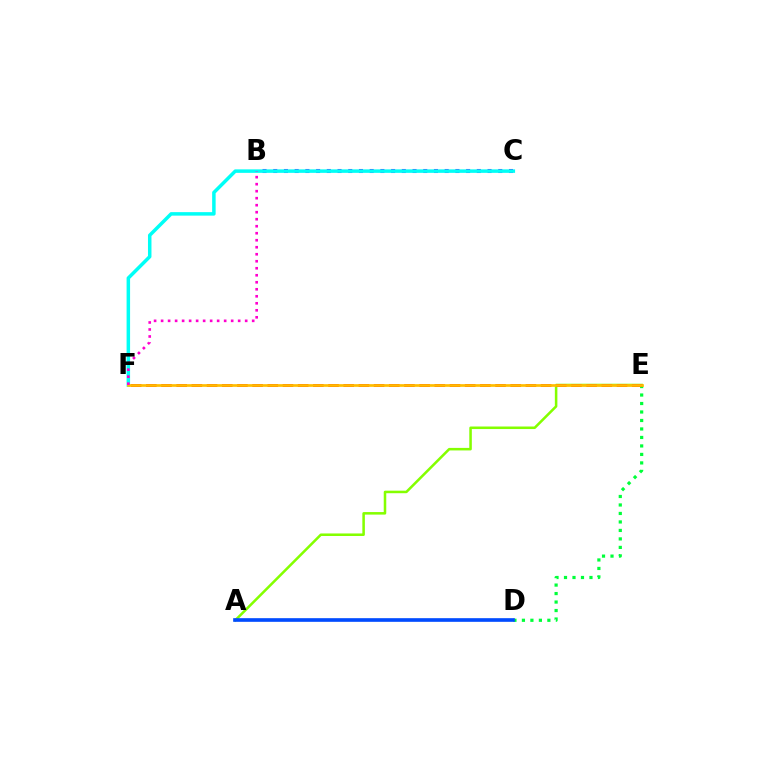{('A', 'E'): [{'color': '#84ff00', 'line_style': 'solid', 'thickness': 1.83}], ('D', 'E'): [{'color': '#00ff39', 'line_style': 'dotted', 'thickness': 2.31}], ('B', 'C'): [{'color': '#7200ff', 'line_style': 'dotted', 'thickness': 2.91}], ('C', 'F'): [{'color': '#00fff6', 'line_style': 'solid', 'thickness': 2.52}], ('A', 'D'): [{'color': '#004bff', 'line_style': 'solid', 'thickness': 2.63}], ('E', 'F'): [{'color': '#ff0000', 'line_style': 'dashed', 'thickness': 2.06}, {'color': '#ffbd00', 'line_style': 'solid', 'thickness': 1.94}], ('B', 'F'): [{'color': '#ff00cf', 'line_style': 'dotted', 'thickness': 1.9}]}